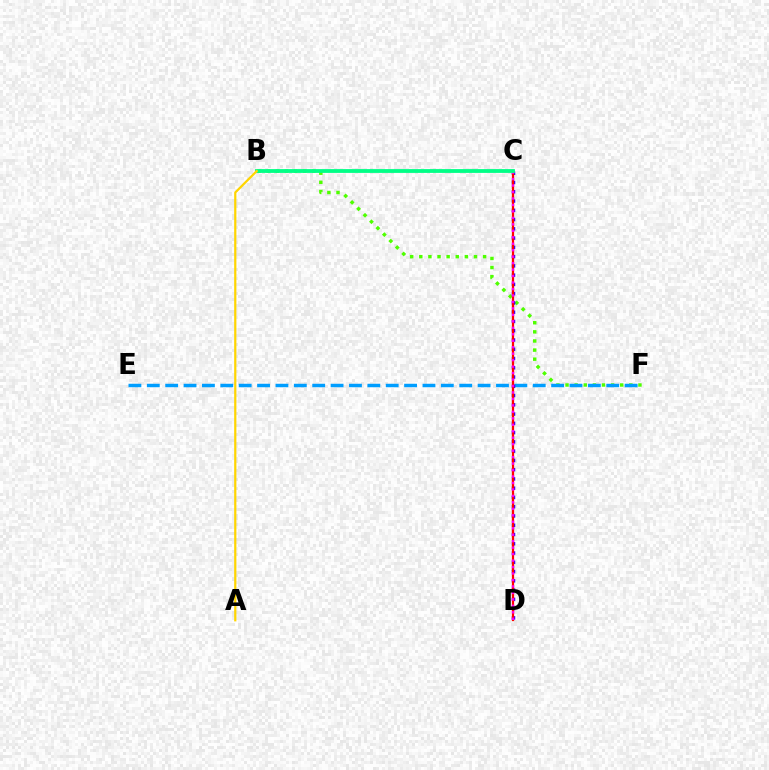{('B', 'F'): [{'color': '#4fff00', 'line_style': 'dotted', 'thickness': 2.48}], ('E', 'F'): [{'color': '#009eff', 'line_style': 'dashed', 'thickness': 2.5}], ('C', 'D'): [{'color': '#3700ff', 'line_style': 'dotted', 'thickness': 2.52}, {'color': '#ff0000', 'line_style': 'solid', 'thickness': 1.61}, {'color': '#ff00ed', 'line_style': 'dotted', 'thickness': 1.76}], ('B', 'C'): [{'color': '#00ff86', 'line_style': 'solid', 'thickness': 2.74}], ('A', 'B'): [{'color': '#ffd500', 'line_style': 'solid', 'thickness': 1.6}]}